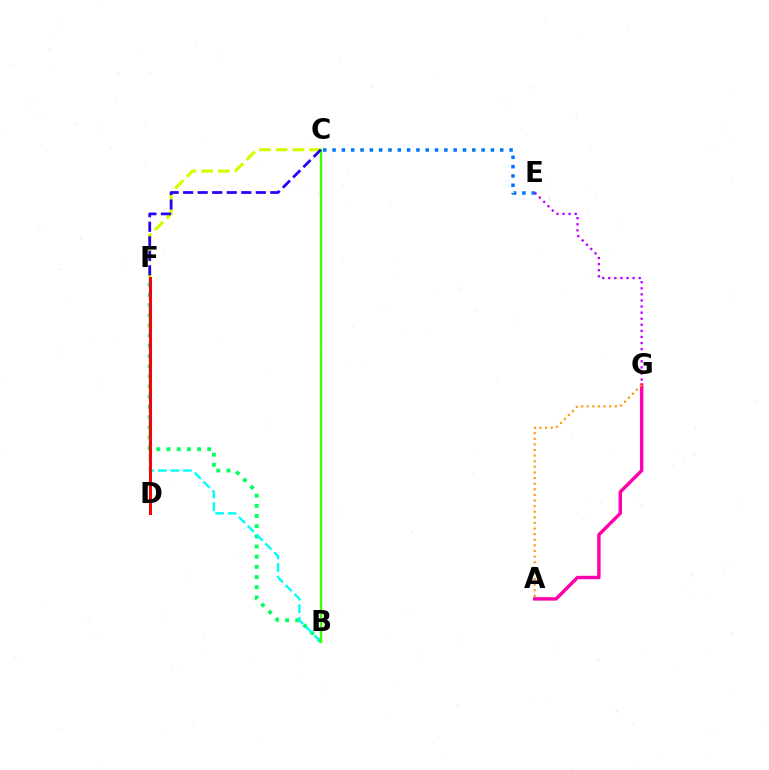{('B', 'F'): [{'color': '#00ff5c', 'line_style': 'dotted', 'thickness': 2.77}, {'color': '#00fff6', 'line_style': 'dashed', 'thickness': 1.7}], ('E', 'G'): [{'color': '#b900ff', 'line_style': 'dotted', 'thickness': 1.65}], ('C', 'F'): [{'color': '#d1ff00', 'line_style': 'dashed', 'thickness': 2.27}, {'color': '#2500ff', 'line_style': 'dashed', 'thickness': 1.97}], ('B', 'C'): [{'color': '#3dff00', 'line_style': 'solid', 'thickness': 1.68}], ('A', 'G'): [{'color': '#ff00ac', 'line_style': 'solid', 'thickness': 2.46}, {'color': '#ff9400', 'line_style': 'dotted', 'thickness': 1.52}], ('D', 'F'): [{'color': '#ff0000', 'line_style': 'solid', 'thickness': 2.15}], ('C', 'E'): [{'color': '#0074ff', 'line_style': 'dotted', 'thickness': 2.53}]}